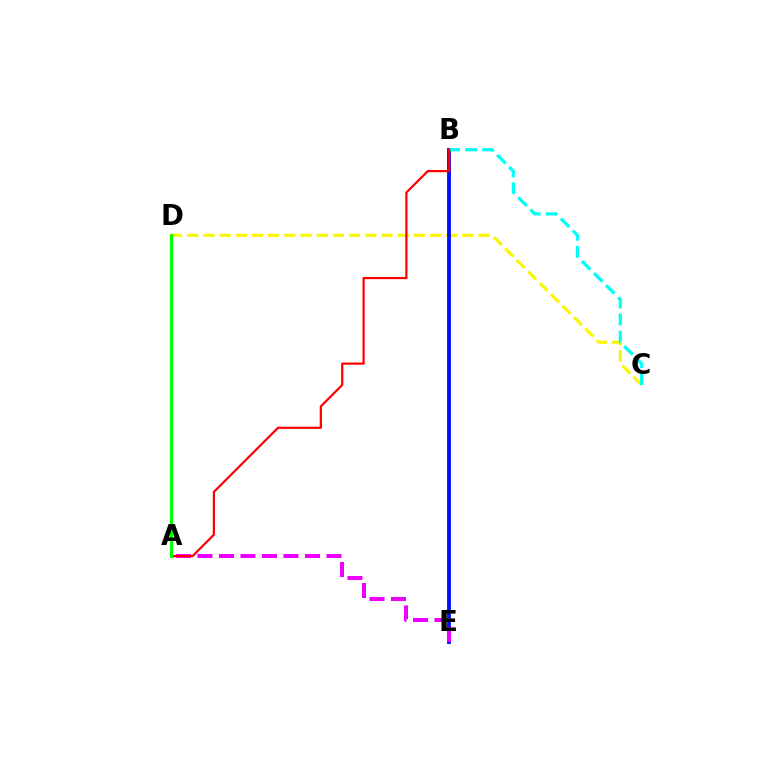{('C', 'D'): [{'color': '#fcf500', 'line_style': 'dashed', 'thickness': 2.2}], ('B', 'E'): [{'color': '#0010ff', 'line_style': 'solid', 'thickness': 2.76}], ('A', 'E'): [{'color': '#ee00ff', 'line_style': 'dashed', 'thickness': 2.92}], ('B', 'C'): [{'color': '#00fff6', 'line_style': 'dashed', 'thickness': 2.32}], ('A', 'B'): [{'color': '#ff0000', 'line_style': 'solid', 'thickness': 1.59}], ('A', 'D'): [{'color': '#08ff00', 'line_style': 'solid', 'thickness': 2.22}]}